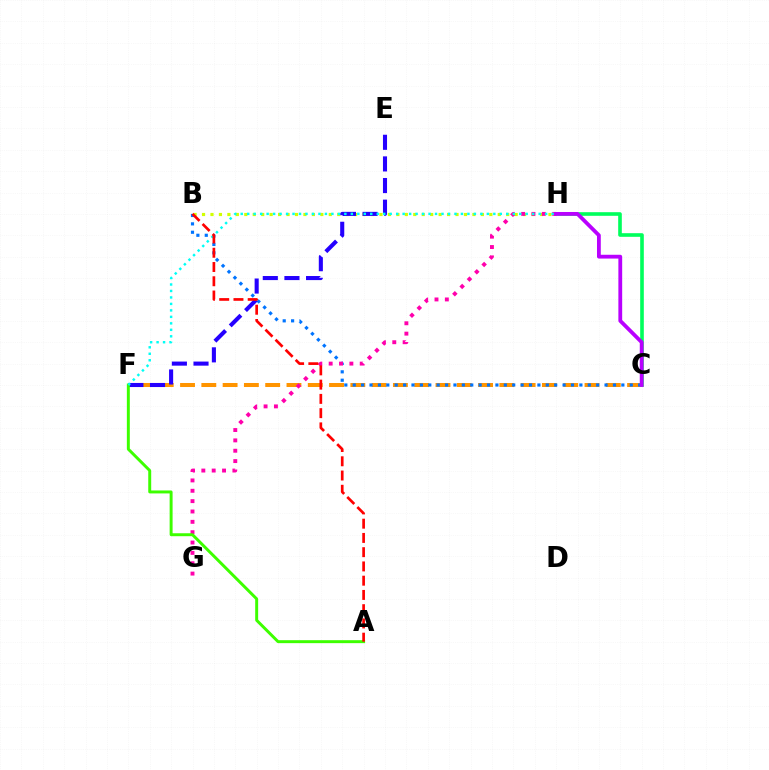{('C', 'F'): [{'color': '#ff9400', 'line_style': 'dashed', 'thickness': 2.89}], ('B', 'C'): [{'color': '#0074ff', 'line_style': 'dotted', 'thickness': 2.28}], ('B', 'H'): [{'color': '#d1ff00', 'line_style': 'dotted', 'thickness': 2.3}], ('C', 'H'): [{'color': '#00ff5c', 'line_style': 'solid', 'thickness': 2.61}, {'color': '#b900ff', 'line_style': 'solid', 'thickness': 2.73}], ('G', 'H'): [{'color': '#ff00ac', 'line_style': 'dotted', 'thickness': 2.81}], ('E', 'F'): [{'color': '#2500ff', 'line_style': 'dashed', 'thickness': 2.94}], ('A', 'F'): [{'color': '#3dff00', 'line_style': 'solid', 'thickness': 2.13}], ('F', 'H'): [{'color': '#00fff6', 'line_style': 'dotted', 'thickness': 1.76}], ('A', 'B'): [{'color': '#ff0000', 'line_style': 'dashed', 'thickness': 1.94}]}